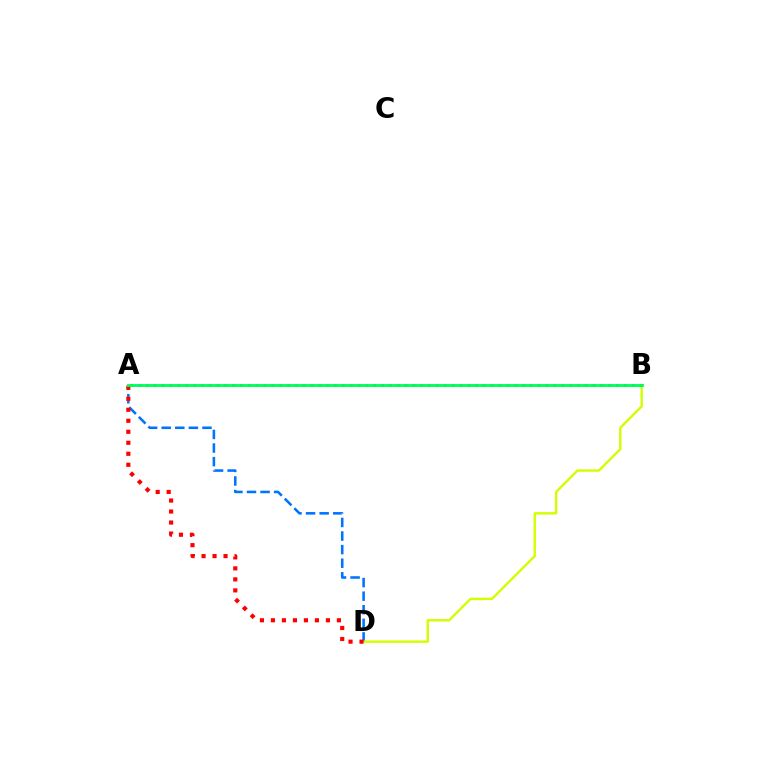{('A', 'D'): [{'color': '#0074ff', 'line_style': 'dashed', 'thickness': 1.85}, {'color': '#ff0000', 'line_style': 'dotted', 'thickness': 2.99}], ('B', 'D'): [{'color': '#d1ff00', 'line_style': 'solid', 'thickness': 1.73}], ('A', 'B'): [{'color': '#b900ff', 'line_style': 'dotted', 'thickness': 2.13}, {'color': '#00ff5c', 'line_style': 'solid', 'thickness': 2.06}]}